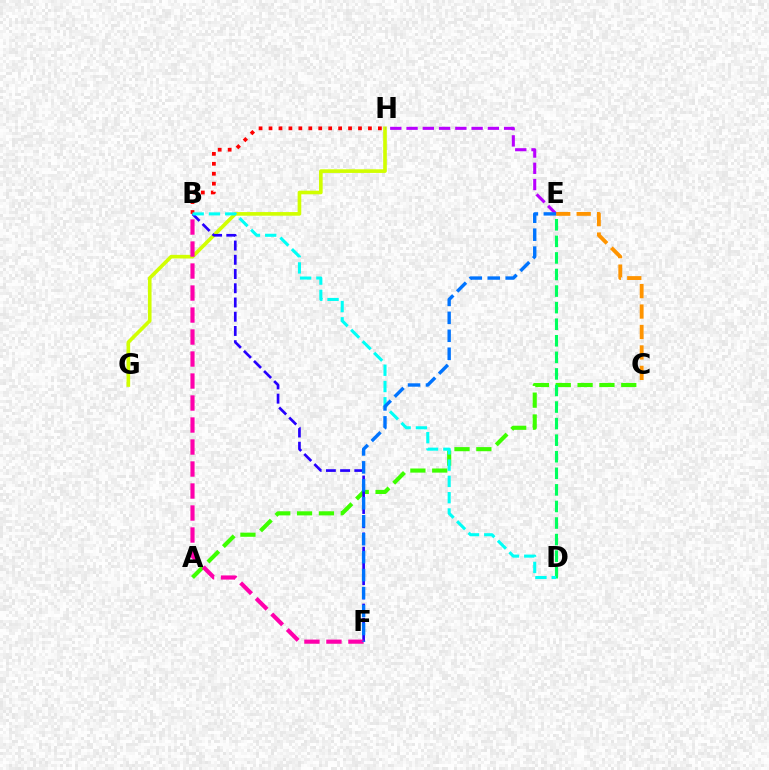{('G', 'H'): [{'color': '#d1ff00', 'line_style': 'solid', 'thickness': 2.62}], ('A', 'C'): [{'color': '#3dff00', 'line_style': 'dashed', 'thickness': 2.97}], ('E', 'H'): [{'color': '#b900ff', 'line_style': 'dashed', 'thickness': 2.21}], ('D', 'E'): [{'color': '#00ff5c', 'line_style': 'dashed', 'thickness': 2.25}], ('B', 'F'): [{'color': '#2500ff', 'line_style': 'dashed', 'thickness': 1.93}, {'color': '#ff00ac', 'line_style': 'dashed', 'thickness': 2.99}], ('B', 'H'): [{'color': '#ff0000', 'line_style': 'dotted', 'thickness': 2.7}], ('C', 'E'): [{'color': '#ff9400', 'line_style': 'dashed', 'thickness': 2.78}], ('B', 'D'): [{'color': '#00fff6', 'line_style': 'dashed', 'thickness': 2.21}], ('E', 'F'): [{'color': '#0074ff', 'line_style': 'dashed', 'thickness': 2.44}]}